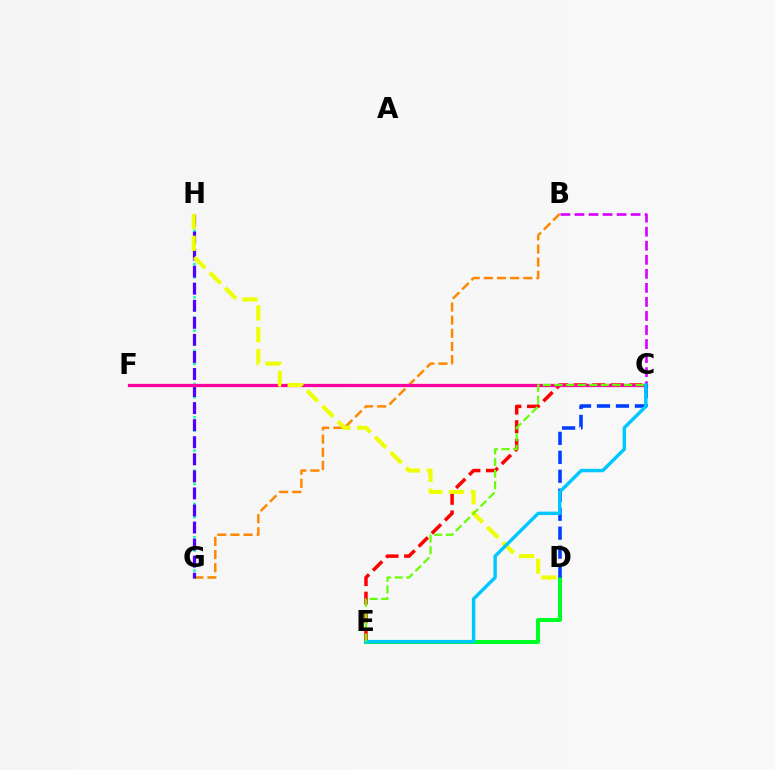{('C', 'E'): [{'color': '#ff0000', 'line_style': 'dashed', 'thickness': 2.52}, {'color': '#00c7ff', 'line_style': 'solid', 'thickness': 2.47}, {'color': '#66ff00', 'line_style': 'dashed', 'thickness': 1.58}], ('G', 'H'): [{'color': '#00ffaf', 'line_style': 'dotted', 'thickness': 1.81}, {'color': '#4f00ff', 'line_style': 'dashed', 'thickness': 2.32}], ('B', 'G'): [{'color': '#ff8800', 'line_style': 'dashed', 'thickness': 1.79}], ('D', 'E'): [{'color': '#00ff27', 'line_style': 'solid', 'thickness': 2.92}], ('C', 'F'): [{'color': '#ff00a0', 'line_style': 'solid', 'thickness': 2.35}], ('D', 'H'): [{'color': '#eeff00', 'line_style': 'dashed', 'thickness': 2.96}], ('B', 'C'): [{'color': '#d600ff', 'line_style': 'dashed', 'thickness': 1.91}], ('C', 'D'): [{'color': '#003fff', 'line_style': 'dashed', 'thickness': 2.58}]}